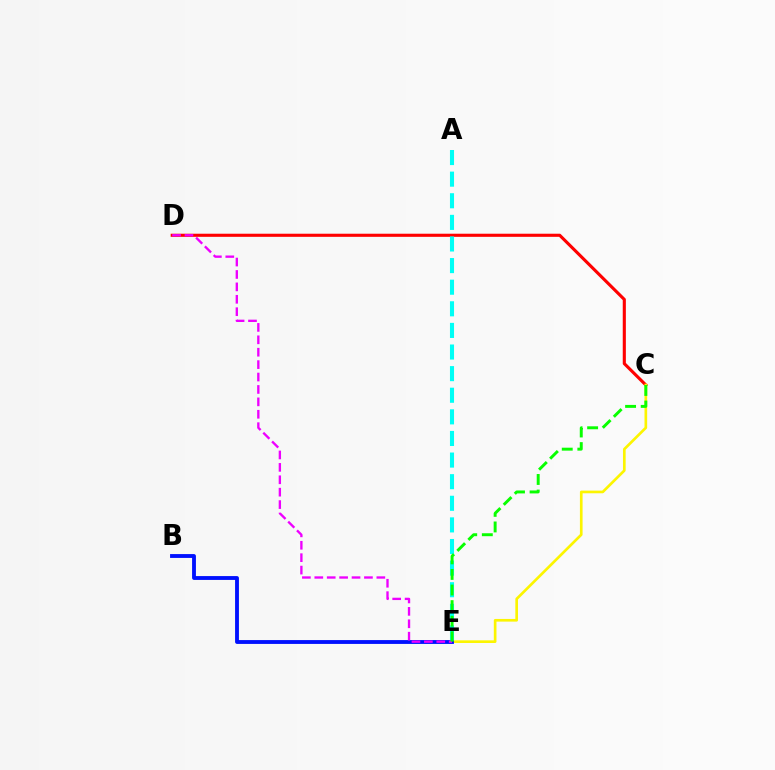{('C', 'D'): [{'color': '#ff0000', 'line_style': 'solid', 'thickness': 2.24}], ('C', 'E'): [{'color': '#fcf500', 'line_style': 'solid', 'thickness': 1.92}, {'color': '#08ff00', 'line_style': 'dashed', 'thickness': 2.12}], ('B', 'E'): [{'color': '#0010ff', 'line_style': 'solid', 'thickness': 2.77}], ('A', 'E'): [{'color': '#00fff6', 'line_style': 'dashed', 'thickness': 2.94}], ('D', 'E'): [{'color': '#ee00ff', 'line_style': 'dashed', 'thickness': 1.69}]}